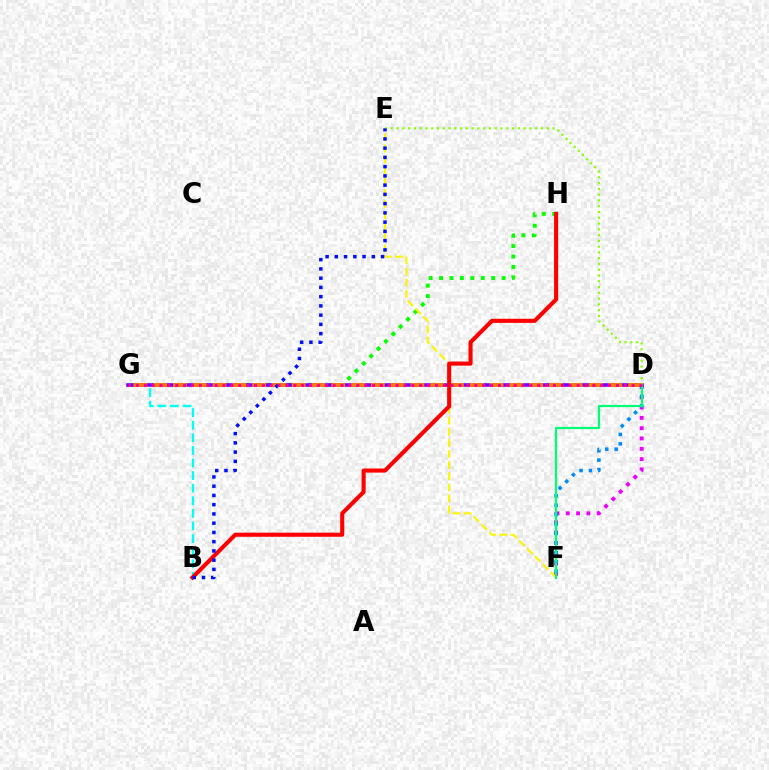{('B', 'G'): [{'color': '#00fff6', 'line_style': 'dashed', 'thickness': 1.71}], ('G', 'H'): [{'color': '#08ff00', 'line_style': 'dotted', 'thickness': 2.83}], ('D', 'F'): [{'color': '#ee00ff', 'line_style': 'dotted', 'thickness': 2.8}, {'color': '#008cff', 'line_style': 'dotted', 'thickness': 2.56}, {'color': '#00ff74', 'line_style': 'solid', 'thickness': 1.57}], ('D', 'G'): [{'color': '#7200ff', 'line_style': 'solid', 'thickness': 2.59}, {'color': '#ff7c00', 'line_style': 'dashed', 'thickness': 2.69}, {'color': '#ff0094', 'line_style': 'dotted', 'thickness': 2.14}], ('D', 'E'): [{'color': '#84ff00', 'line_style': 'dotted', 'thickness': 1.57}], ('E', 'F'): [{'color': '#fcf500', 'line_style': 'dashed', 'thickness': 1.51}], ('B', 'H'): [{'color': '#ff0000', 'line_style': 'solid', 'thickness': 2.95}], ('B', 'E'): [{'color': '#0010ff', 'line_style': 'dotted', 'thickness': 2.51}]}